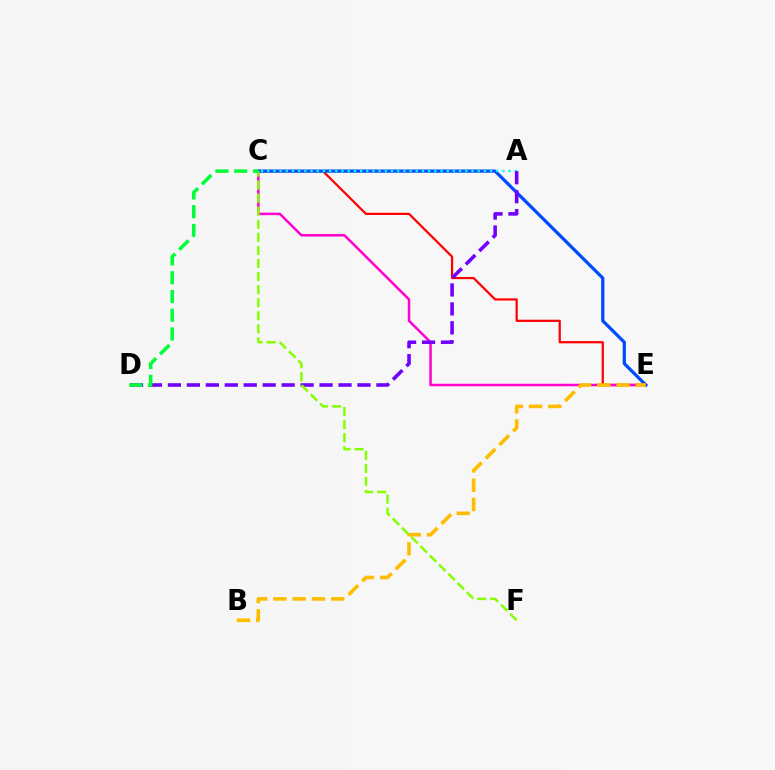{('C', 'E'): [{'color': '#ff0000', 'line_style': 'solid', 'thickness': 1.6}, {'color': '#ff00cf', 'line_style': 'solid', 'thickness': 1.8}, {'color': '#004bff', 'line_style': 'solid', 'thickness': 2.33}], ('A', 'C'): [{'color': '#00fff6', 'line_style': 'dotted', 'thickness': 1.68}], ('A', 'D'): [{'color': '#7200ff', 'line_style': 'dashed', 'thickness': 2.58}], ('B', 'E'): [{'color': '#ffbd00', 'line_style': 'dashed', 'thickness': 2.62}], ('C', 'F'): [{'color': '#84ff00', 'line_style': 'dashed', 'thickness': 1.77}], ('C', 'D'): [{'color': '#00ff39', 'line_style': 'dashed', 'thickness': 2.55}]}